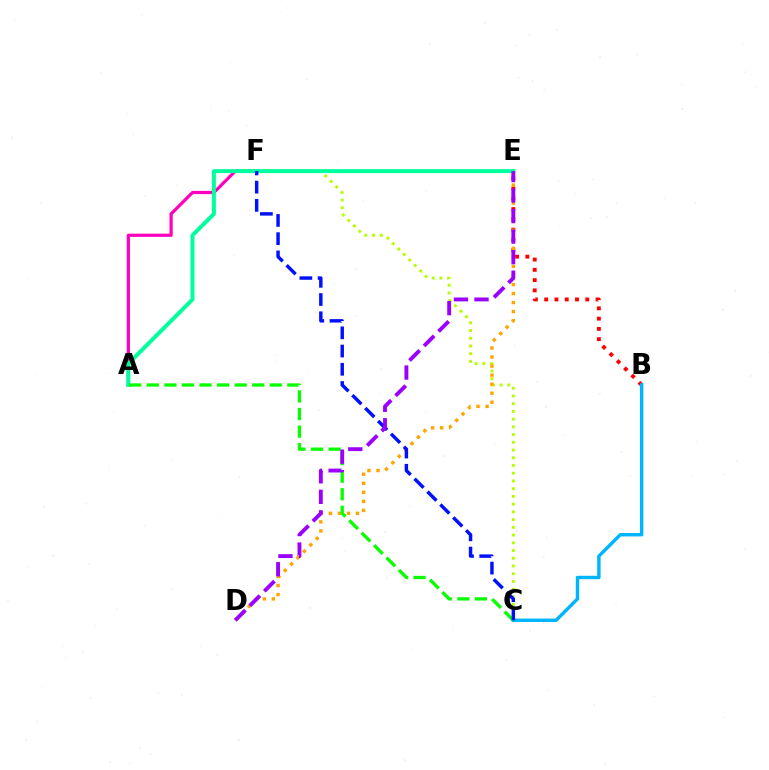{('C', 'F'): [{'color': '#b3ff00', 'line_style': 'dotted', 'thickness': 2.1}, {'color': '#0010ff', 'line_style': 'dashed', 'thickness': 2.48}], ('B', 'E'): [{'color': '#ff0000', 'line_style': 'dotted', 'thickness': 2.79}], ('B', 'C'): [{'color': '#00b5ff', 'line_style': 'solid', 'thickness': 2.47}], ('A', 'F'): [{'color': '#ff00bd', 'line_style': 'solid', 'thickness': 2.33}], ('D', 'E'): [{'color': '#ffa500', 'line_style': 'dotted', 'thickness': 2.46}, {'color': '#9b00ff', 'line_style': 'dashed', 'thickness': 2.79}], ('A', 'E'): [{'color': '#00ff9d', 'line_style': 'solid', 'thickness': 2.87}], ('A', 'C'): [{'color': '#08ff00', 'line_style': 'dashed', 'thickness': 2.39}]}